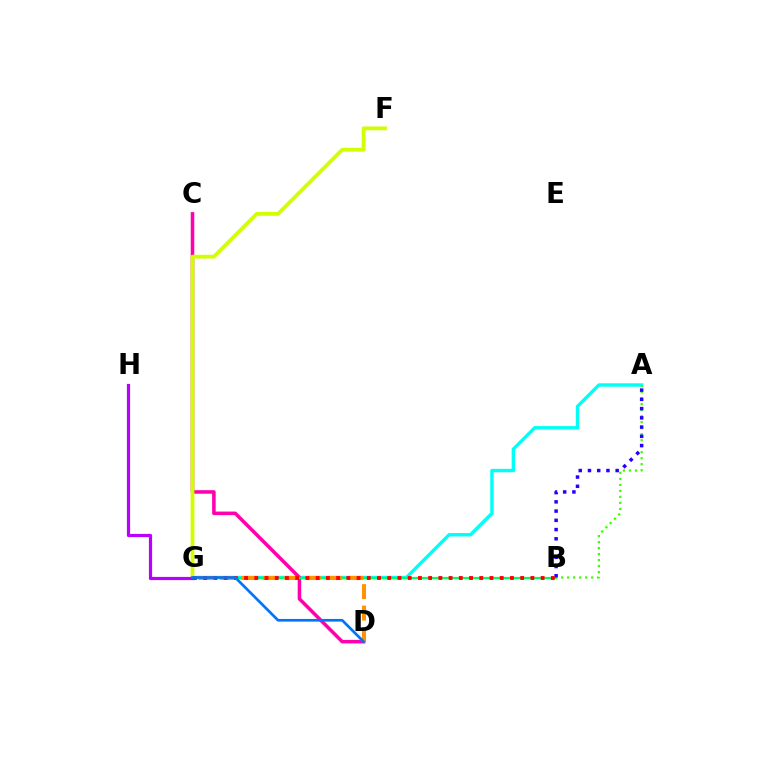{('A', 'G'): [{'color': '#00fff6', 'line_style': 'solid', 'thickness': 2.44}], ('C', 'D'): [{'color': '#ff00ac', 'line_style': 'solid', 'thickness': 2.54}], ('B', 'G'): [{'color': '#00ff5c', 'line_style': 'solid', 'thickness': 1.59}, {'color': '#ff0000', 'line_style': 'dotted', 'thickness': 2.78}], ('F', 'G'): [{'color': '#d1ff00', 'line_style': 'solid', 'thickness': 2.74}], ('D', 'G'): [{'color': '#ff9400', 'line_style': 'dashed', 'thickness': 2.91}, {'color': '#0074ff', 'line_style': 'solid', 'thickness': 1.93}], ('G', 'H'): [{'color': '#b900ff', 'line_style': 'solid', 'thickness': 2.3}], ('A', 'B'): [{'color': '#3dff00', 'line_style': 'dotted', 'thickness': 1.63}, {'color': '#2500ff', 'line_style': 'dotted', 'thickness': 2.51}]}